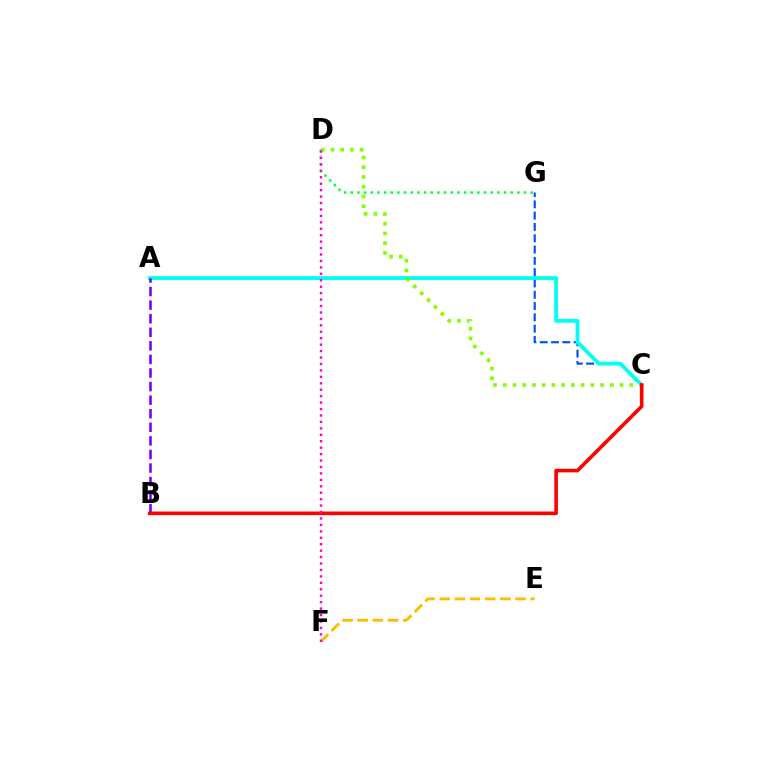{('C', 'G'): [{'color': '#004bff', 'line_style': 'dashed', 'thickness': 1.53}], ('A', 'C'): [{'color': '#00fff6', 'line_style': 'solid', 'thickness': 2.75}], ('D', 'G'): [{'color': '#00ff39', 'line_style': 'dotted', 'thickness': 1.81}], ('A', 'B'): [{'color': '#7200ff', 'line_style': 'dashed', 'thickness': 1.84}], ('C', 'D'): [{'color': '#84ff00', 'line_style': 'dotted', 'thickness': 2.65}], ('E', 'F'): [{'color': '#ffbd00', 'line_style': 'dashed', 'thickness': 2.06}], ('B', 'C'): [{'color': '#ff0000', 'line_style': 'solid', 'thickness': 2.6}], ('D', 'F'): [{'color': '#ff00cf', 'line_style': 'dotted', 'thickness': 1.75}]}